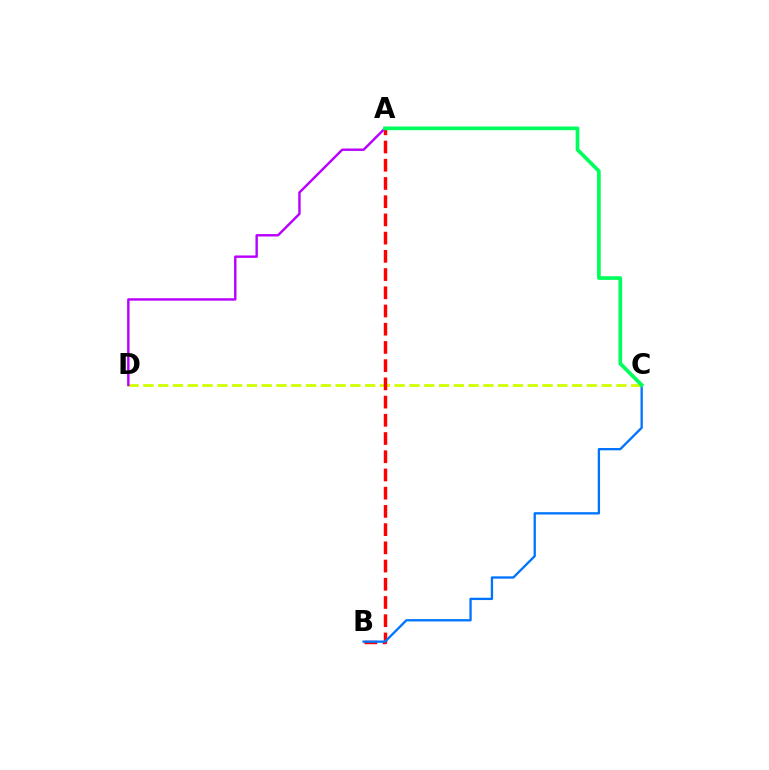{('C', 'D'): [{'color': '#d1ff00', 'line_style': 'dashed', 'thickness': 2.01}], ('A', 'B'): [{'color': '#ff0000', 'line_style': 'dashed', 'thickness': 2.47}], ('B', 'C'): [{'color': '#0074ff', 'line_style': 'solid', 'thickness': 1.67}], ('A', 'D'): [{'color': '#b900ff', 'line_style': 'solid', 'thickness': 1.74}], ('A', 'C'): [{'color': '#00ff5c', 'line_style': 'solid', 'thickness': 2.66}]}